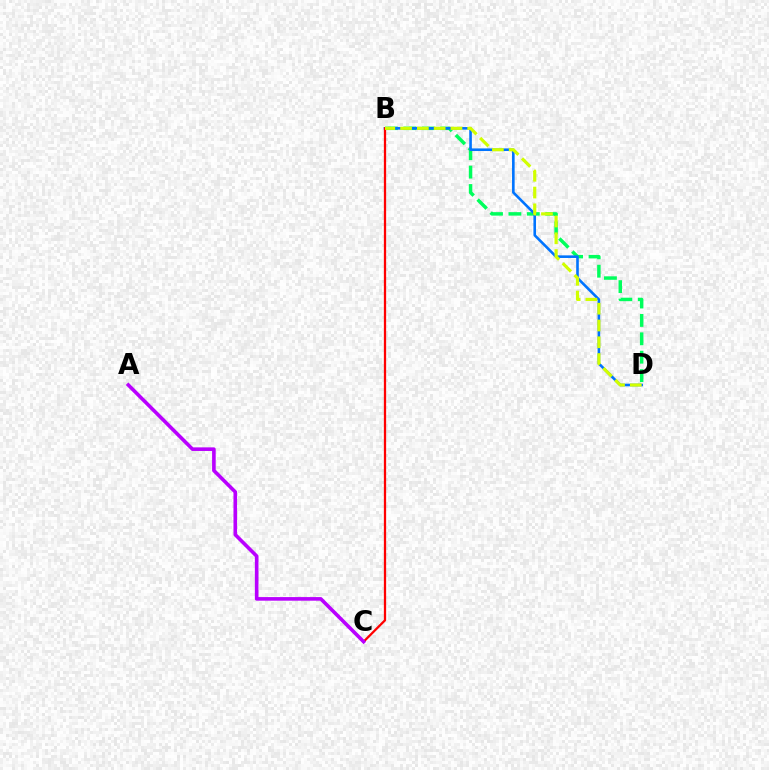{('B', 'D'): [{'color': '#00ff5c', 'line_style': 'dashed', 'thickness': 2.5}, {'color': '#0074ff', 'line_style': 'solid', 'thickness': 1.88}, {'color': '#d1ff00', 'line_style': 'dashed', 'thickness': 2.28}], ('B', 'C'): [{'color': '#ff0000', 'line_style': 'solid', 'thickness': 1.64}], ('A', 'C'): [{'color': '#b900ff', 'line_style': 'solid', 'thickness': 2.6}]}